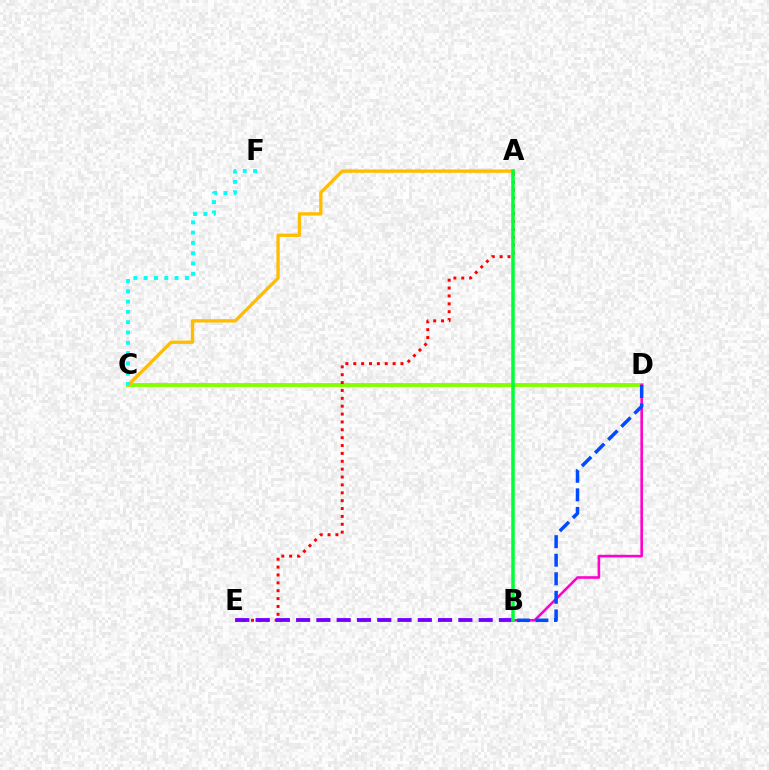{('C', 'D'): [{'color': '#84ff00', 'line_style': 'solid', 'thickness': 2.79}], ('B', 'D'): [{'color': '#ff00cf', 'line_style': 'solid', 'thickness': 1.87}, {'color': '#004bff', 'line_style': 'dashed', 'thickness': 2.52}], ('A', 'C'): [{'color': '#ffbd00', 'line_style': 'solid', 'thickness': 2.4}], ('A', 'E'): [{'color': '#ff0000', 'line_style': 'dotted', 'thickness': 2.14}], ('B', 'E'): [{'color': '#7200ff', 'line_style': 'dashed', 'thickness': 2.75}], ('A', 'B'): [{'color': '#00ff39', 'line_style': 'solid', 'thickness': 2.53}], ('C', 'F'): [{'color': '#00fff6', 'line_style': 'dotted', 'thickness': 2.8}]}